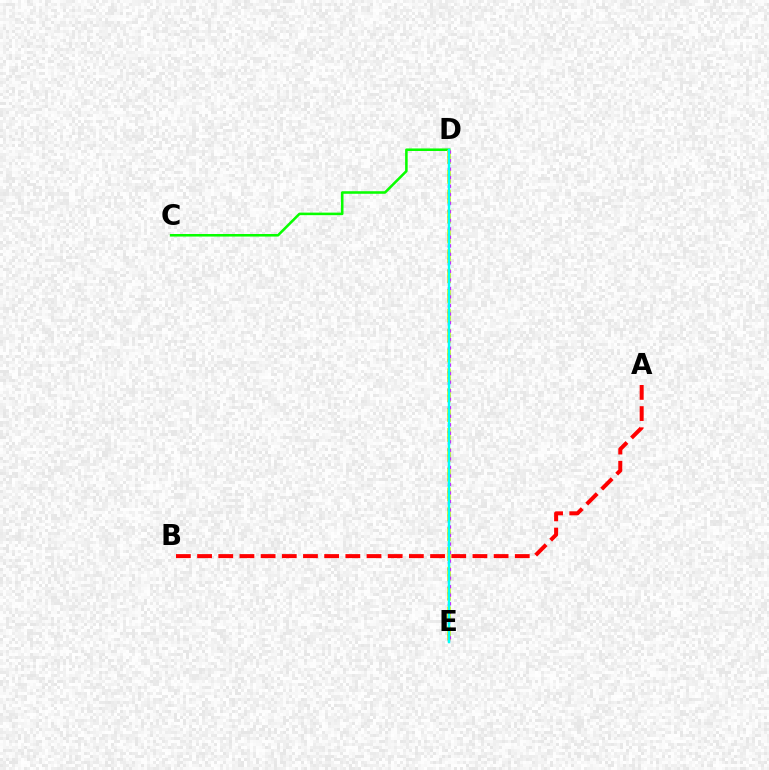{('C', 'D'): [{'color': '#08ff00', 'line_style': 'solid', 'thickness': 1.84}], ('A', 'B'): [{'color': '#ff0000', 'line_style': 'dashed', 'thickness': 2.88}], ('D', 'E'): [{'color': '#fcf500', 'line_style': 'dashed', 'thickness': 2.7}, {'color': '#0010ff', 'line_style': 'dotted', 'thickness': 1.62}, {'color': '#ee00ff', 'line_style': 'dotted', 'thickness': 2.32}, {'color': '#00fff6', 'line_style': 'solid', 'thickness': 1.74}]}